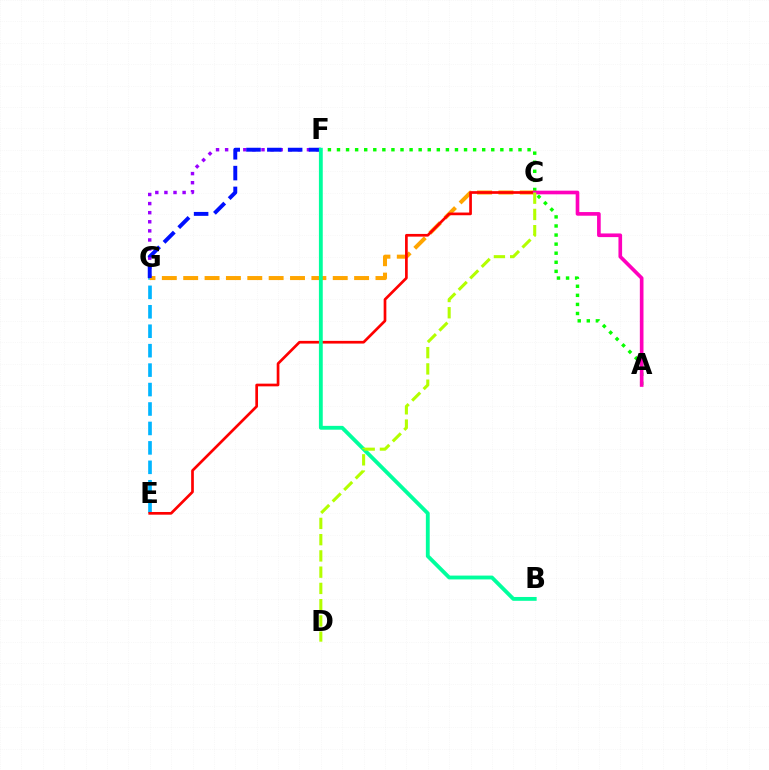{('A', 'F'): [{'color': '#08ff00', 'line_style': 'dotted', 'thickness': 2.47}], ('F', 'G'): [{'color': '#9b00ff', 'line_style': 'dotted', 'thickness': 2.47}, {'color': '#0010ff', 'line_style': 'dashed', 'thickness': 2.83}], ('E', 'G'): [{'color': '#00b5ff', 'line_style': 'dashed', 'thickness': 2.64}], ('C', 'G'): [{'color': '#ffa500', 'line_style': 'dashed', 'thickness': 2.9}], ('C', 'E'): [{'color': '#ff0000', 'line_style': 'solid', 'thickness': 1.94}], ('B', 'F'): [{'color': '#00ff9d', 'line_style': 'solid', 'thickness': 2.76}], ('A', 'C'): [{'color': '#ff00bd', 'line_style': 'solid', 'thickness': 2.63}], ('C', 'D'): [{'color': '#b3ff00', 'line_style': 'dashed', 'thickness': 2.21}]}